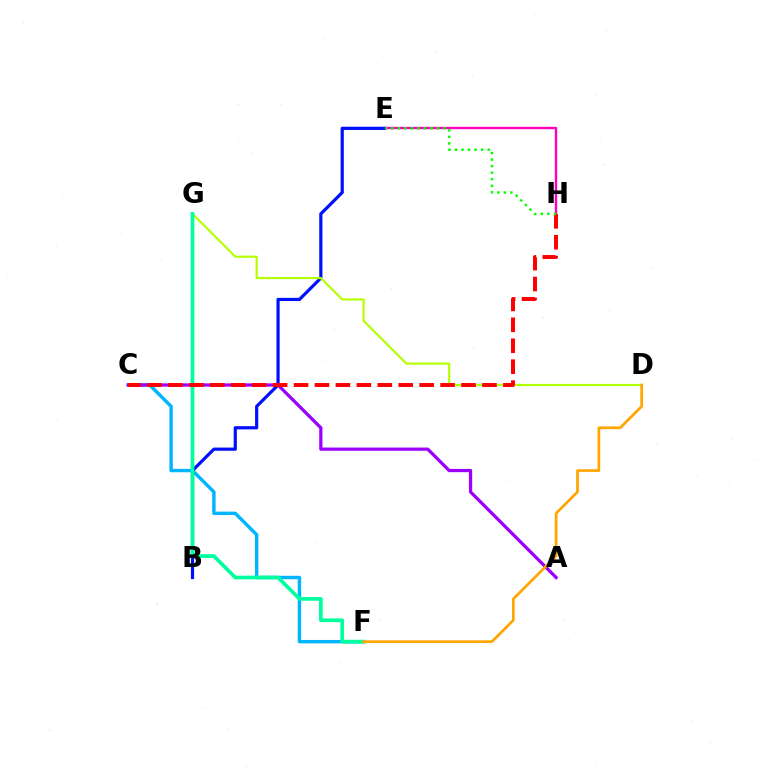{('C', 'F'): [{'color': '#00b5ff', 'line_style': 'solid', 'thickness': 2.46}], ('E', 'H'): [{'color': '#ff00bd', 'line_style': 'solid', 'thickness': 1.7}, {'color': '#08ff00', 'line_style': 'dotted', 'thickness': 1.78}], ('A', 'C'): [{'color': '#9b00ff', 'line_style': 'solid', 'thickness': 2.33}], ('B', 'E'): [{'color': '#0010ff', 'line_style': 'solid', 'thickness': 2.3}], ('D', 'G'): [{'color': '#b3ff00', 'line_style': 'solid', 'thickness': 1.55}], ('F', 'G'): [{'color': '#00ff9d', 'line_style': 'solid', 'thickness': 2.66}], ('C', 'H'): [{'color': '#ff0000', 'line_style': 'dashed', 'thickness': 2.84}], ('D', 'F'): [{'color': '#ffa500', 'line_style': 'solid', 'thickness': 1.95}]}